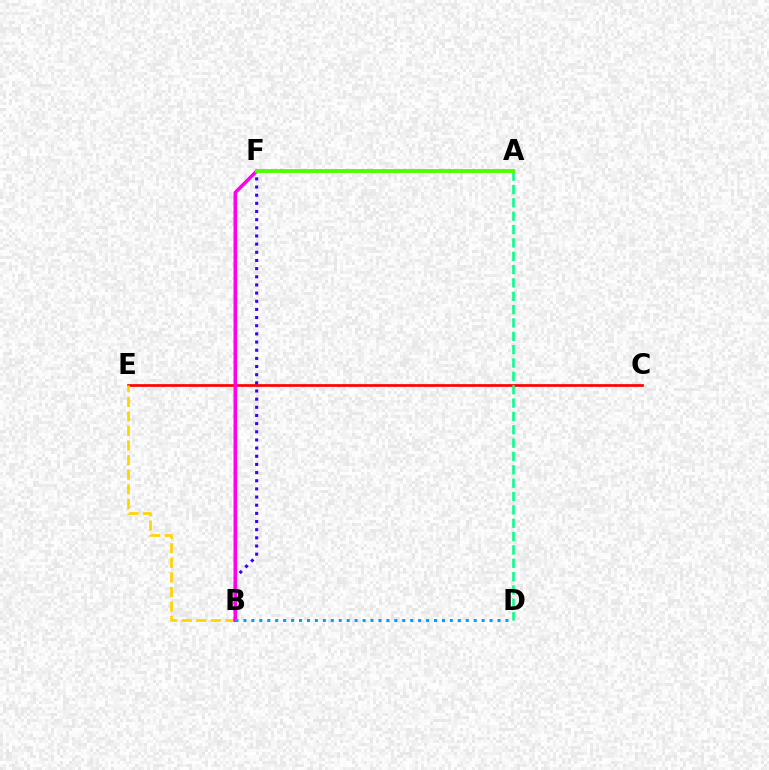{('C', 'E'): [{'color': '#ff0000', 'line_style': 'solid', 'thickness': 1.95}], ('A', 'D'): [{'color': '#00ff86', 'line_style': 'dashed', 'thickness': 1.81}], ('B', 'E'): [{'color': '#ffd500', 'line_style': 'dashed', 'thickness': 1.98}], ('B', 'F'): [{'color': '#3700ff', 'line_style': 'dotted', 'thickness': 2.22}, {'color': '#ff00ed', 'line_style': 'solid', 'thickness': 2.53}], ('B', 'D'): [{'color': '#009eff', 'line_style': 'dotted', 'thickness': 2.16}], ('A', 'F'): [{'color': '#4fff00', 'line_style': 'solid', 'thickness': 2.79}]}